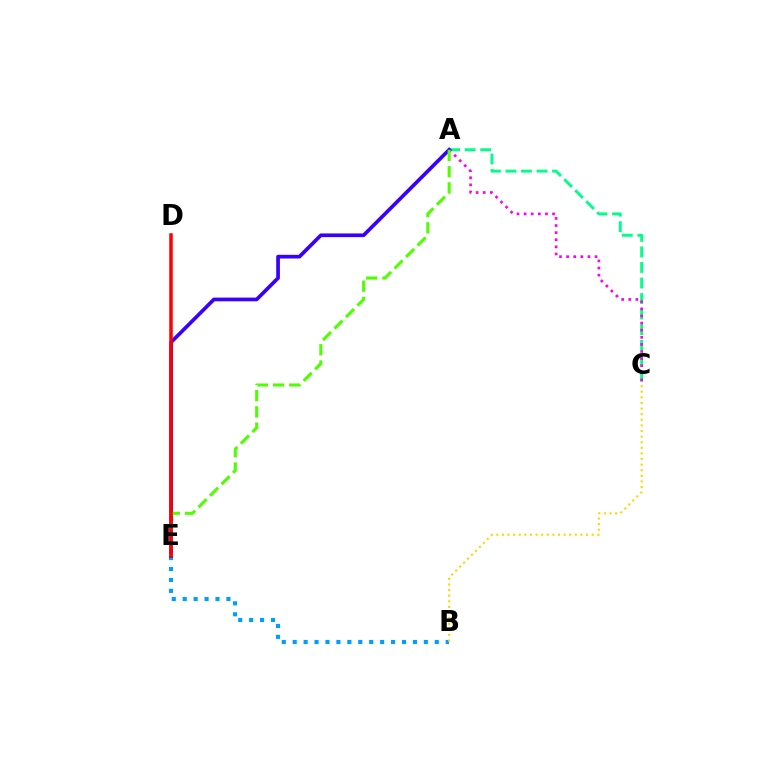{('B', 'E'): [{'color': '#009eff', 'line_style': 'dotted', 'thickness': 2.97}], ('A', 'C'): [{'color': '#00ff86', 'line_style': 'dashed', 'thickness': 2.11}, {'color': '#ff00ed', 'line_style': 'dotted', 'thickness': 1.93}], ('A', 'E'): [{'color': '#3700ff', 'line_style': 'solid', 'thickness': 2.66}, {'color': '#4fff00', 'line_style': 'dashed', 'thickness': 2.21}], ('B', 'C'): [{'color': '#ffd500', 'line_style': 'dotted', 'thickness': 1.52}], ('D', 'E'): [{'color': '#ff0000', 'line_style': 'solid', 'thickness': 2.53}]}